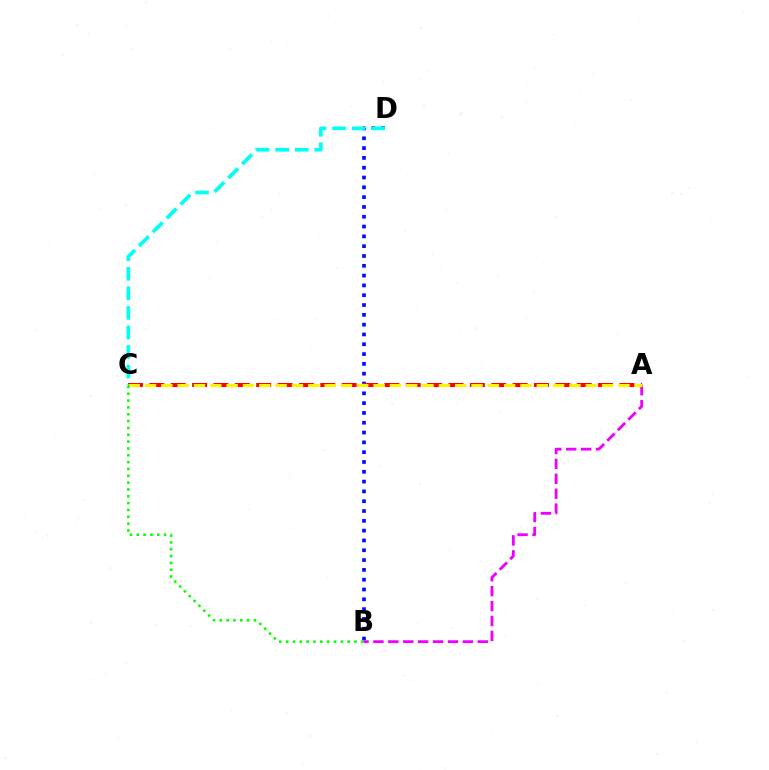{('B', 'D'): [{'color': '#0010ff', 'line_style': 'dotted', 'thickness': 2.67}], ('A', 'B'): [{'color': '#ee00ff', 'line_style': 'dashed', 'thickness': 2.03}], ('A', 'C'): [{'color': '#ff0000', 'line_style': 'dashed', 'thickness': 2.9}, {'color': '#fcf500', 'line_style': 'dashed', 'thickness': 2.22}], ('C', 'D'): [{'color': '#00fff6', 'line_style': 'dashed', 'thickness': 2.66}], ('B', 'C'): [{'color': '#08ff00', 'line_style': 'dotted', 'thickness': 1.86}]}